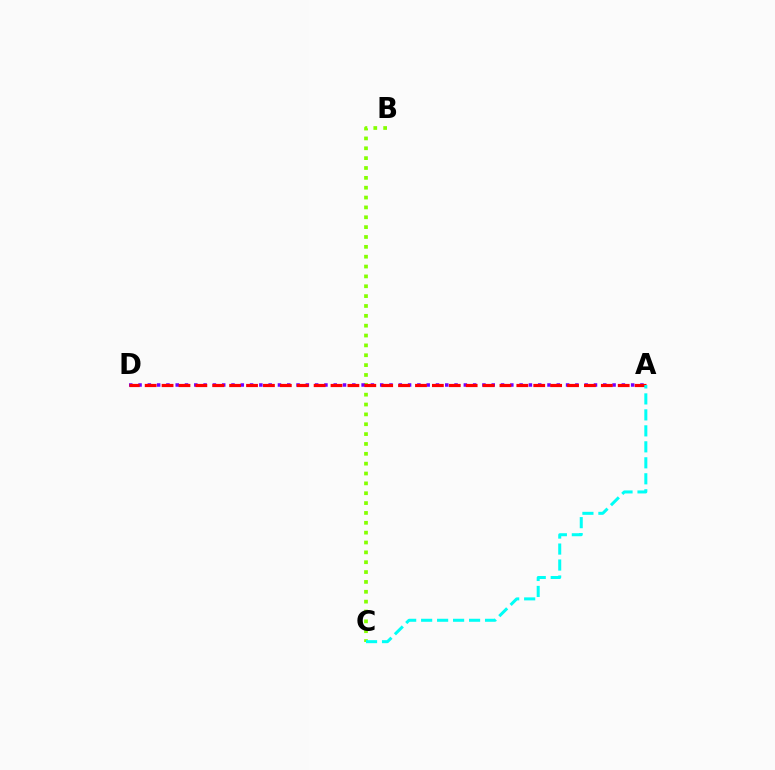{('B', 'C'): [{'color': '#84ff00', 'line_style': 'dotted', 'thickness': 2.68}], ('A', 'D'): [{'color': '#7200ff', 'line_style': 'dotted', 'thickness': 2.53}, {'color': '#ff0000', 'line_style': 'dashed', 'thickness': 2.3}], ('A', 'C'): [{'color': '#00fff6', 'line_style': 'dashed', 'thickness': 2.17}]}